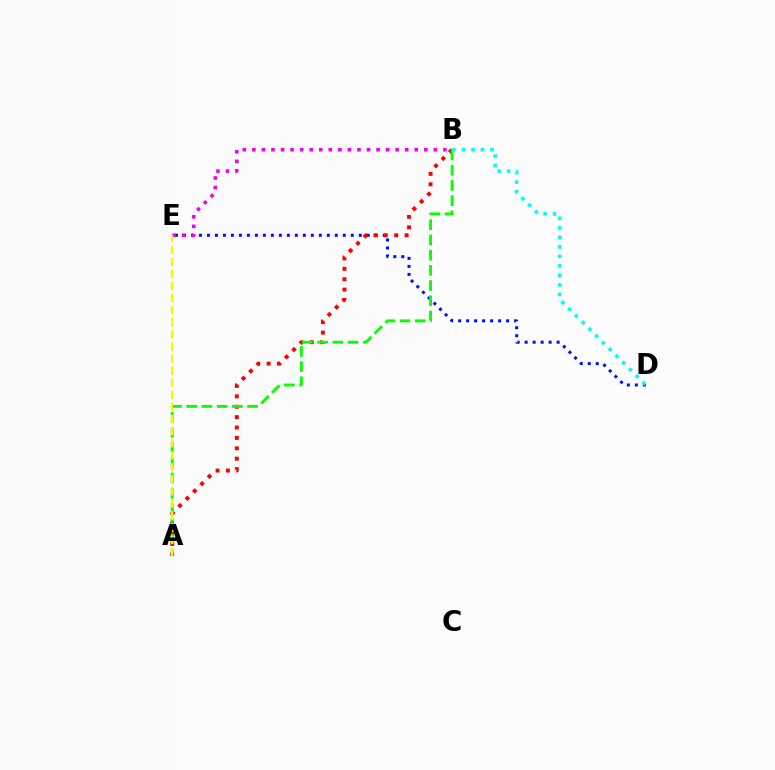{('D', 'E'): [{'color': '#0010ff', 'line_style': 'dotted', 'thickness': 2.17}], ('A', 'B'): [{'color': '#ff0000', 'line_style': 'dotted', 'thickness': 2.82}, {'color': '#08ff00', 'line_style': 'dashed', 'thickness': 2.07}], ('B', 'E'): [{'color': '#ee00ff', 'line_style': 'dotted', 'thickness': 2.6}], ('B', 'D'): [{'color': '#00fff6', 'line_style': 'dotted', 'thickness': 2.59}], ('A', 'E'): [{'color': '#fcf500', 'line_style': 'dashed', 'thickness': 1.64}]}